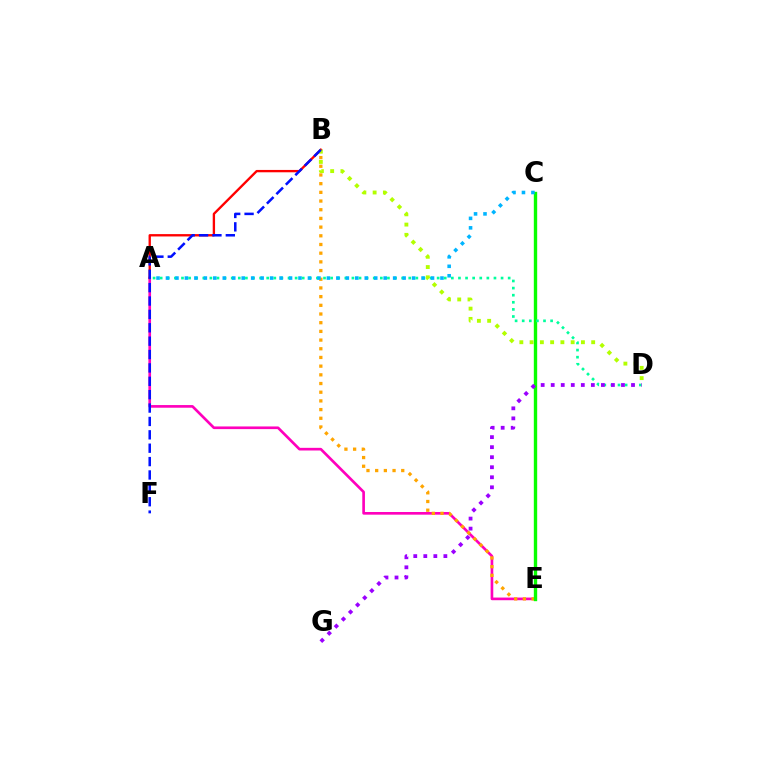{('A', 'E'): [{'color': '#ff00bd', 'line_style': 'solid', 'thickness': 1.92}], ('B', 'E'): [{'color': '#ffa500', 'line_style': 'dotted', 'thickness': 2.36}], ('C', 'E'): [{'color': '#08ff00', 'line_style': 'solid', 'thickness': 2.42}], ('A', 'B'): [{'color': '#ff0000', 'line_style': 'solid', 'thickness': 1.69}], ('A', 'D'): [{'color': '#00ff9d', 'line_style': 'dotted', 'thickness': 1.93}], ('D', 'G'): [{'color': '#9b00ff', 'line_style': 'dotted', 'thickness': 2.73}], ('A', 'C'): [{'color': '#00b5ff', 'line_style': 'dotted', 'thickness': 2.57}], ('B', 'D'): [{'color': '#b3ff00', 'line_style': 'dotted', 'thickness': 2.79}], ('B', 'F'): [{'color': '#0010ff', 'line_style': 'dashed', 'thickness': 1.82}]}